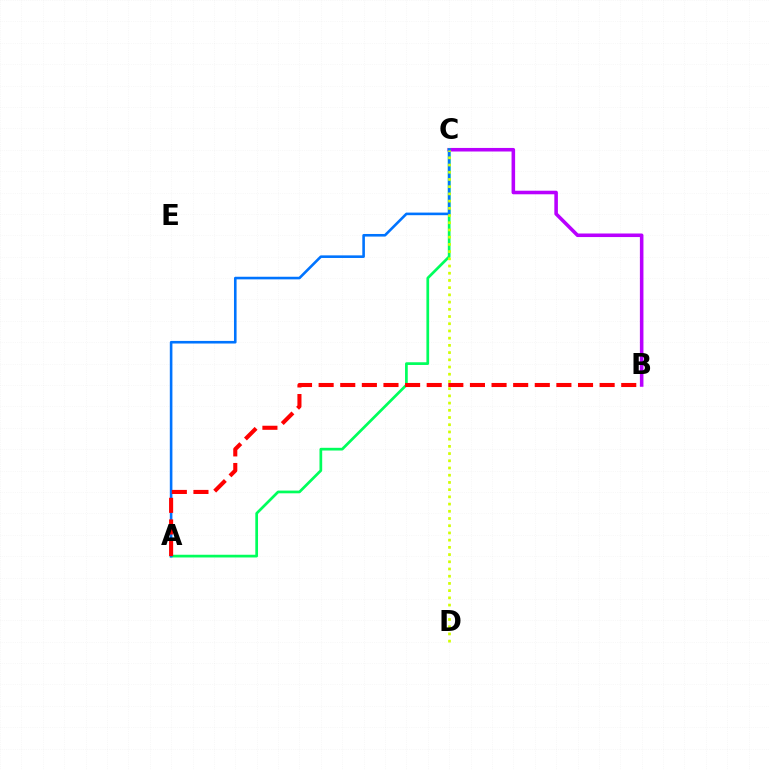{('B', 'C'): [{'color': '#b900ff', 'line_style': 'solid', 'thickness': 2.56}], ('A', 'C'): [{'color': '#00ff5c', 'line_style': 'solid', 'thickness': 1.95}, {'color': '#0074ff', 'line_style': 'solid', 'thickness': 1.87}], ('C', 'D'): [{'color': '#d1ff00', 'line_style': 'dotted', 'thickness': 1.96}], ('A', 'B'): [{'color': '#ff0000', 'line_style': 'dashed', 'thickness': 2.94}]}